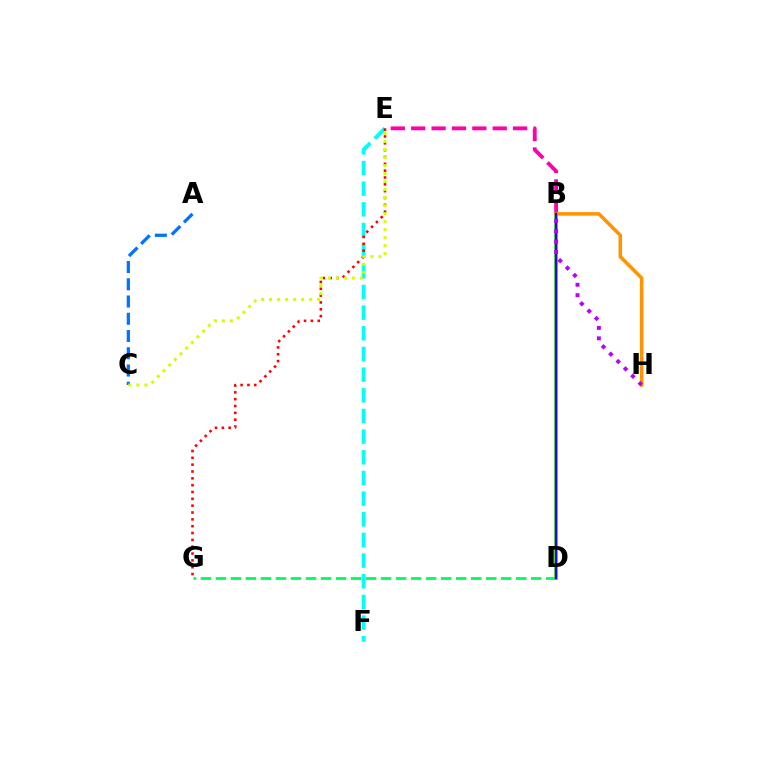{('E', 'F'): [{'color': '#00fff6', 'line_style': 'dashed', 'thickness': 2.81}], ('E', 'G'): [{'color': '#ff0000', 'line_style': 'dotted', 'thickness': 1.86}], ('A', 'C'): [{'color': '#0074ff', 'line_style': 'dashed', 'thickness': 2.34}], ('B', 'D'): [{'color': '#3dff00', 'line_style': 'solid', 'thickness': 2.67}, {'color': '#2500ff', 'line_style': 'solid', 'thickness': 1.69}], ('D', 'G'): [{'color': '#00ff5c', 'line_style': 'dashed', 'thickness': 2.04}], ('B', 'E'): [{'color': '#ff00ac', 'line_style': 'dashed', 'thickness': 2.77}], ('B', 'H'): [{'color': '#ff9400', 'line_style': 'solid', 'thickness': 2.54}, {'color': '#b900ff', 'line_style': 'dotted', 'thickness': 2.83}], ('C', 'E'): [{'color': '#d1ff00', 'line_style': 'dotted', 'thickness': 2.18}]}